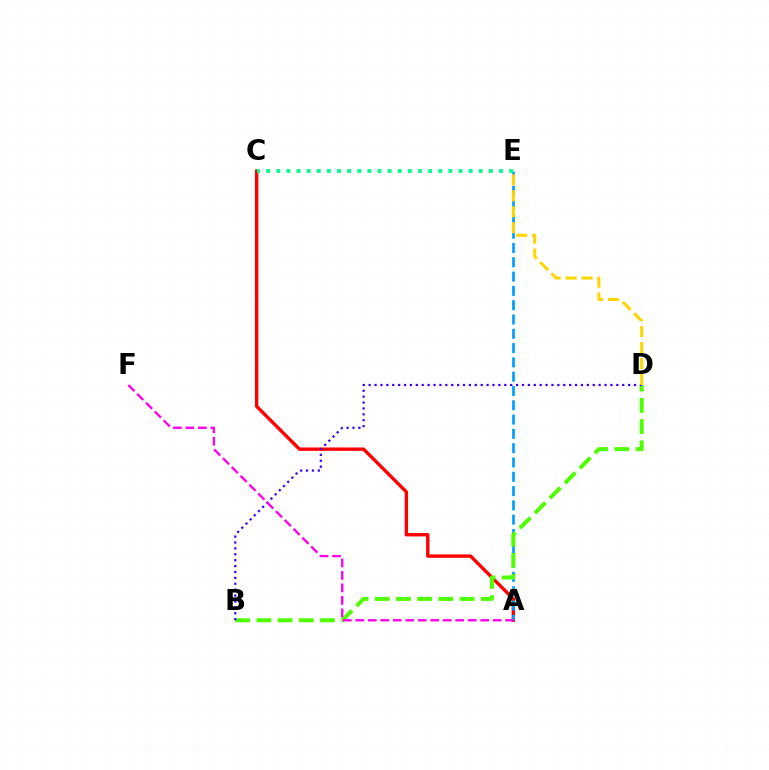{('A', 'C'): [{'color': '#ff0000', 'line_style': 'solid', 'thickness': 2.44}], ('A', 'E'): [{'color': '#009eff', 'line_style': 'dashed', 'thickness': 1.94}], ('B', 'D'): [{'color': '#4fff00', 'line_style': 'dashed', 'thickness': 2.88}, {'color': '#3700ff', 'line_style': 'dotted', 'thickness': 1.6}], ('C', 'E'): [{'color': '#00ff86', 'line_style': 'dotted', 'thickness': 2.75}], ('D', 'E'): [{'color': '#ffd500', 'line_style': 'dashed', 'thickness': 2.17}], ('A', 'F'): [{'color': '#ff00ed', 'line_style': 'dashed', 'thickness': 1.7}]}